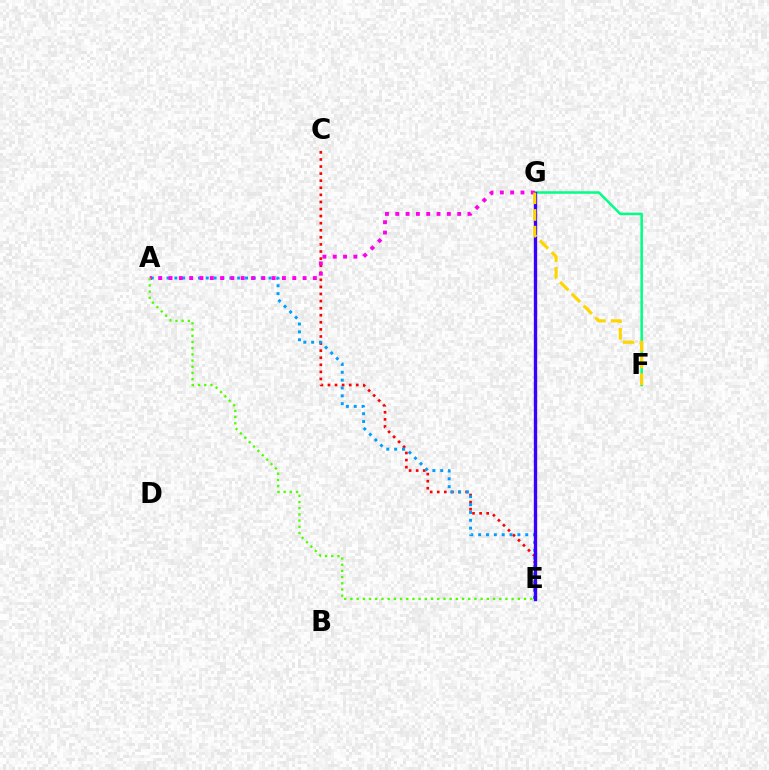{('C', 'E'): [{'color': '#ff0000', 'line_style': 'dotted', 'thickness': 1.92}], ('A', 'E'): [{'color': '#009eff', 'line_style': 'dotted', 'thickness': 2.13}, {'color': '#4fff00', 'line_style': 'dotted', 'thickness': 1.68}], ('F', 'G'): [{'color': '#00ff86', 'line_style': 'solid', 'thickness': 1.81}, {'color': '#ffd500', 'line_style': 'dashed', 'thickness': 2.27}], ('A', 'G'): [{'color': '#ff00ed', 'line_style': 'dotted', 'thickness': 2.8}], ('E', 'G'): [{'color': '#3700ff', 'line_style': 'solid', 'thickness': 2.41}]}